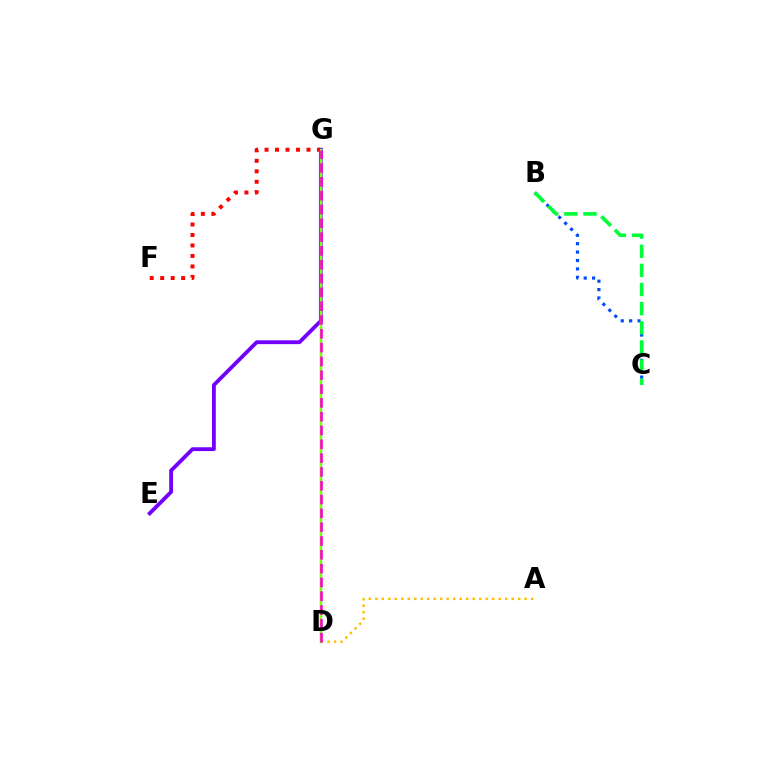{('F', 'G'): [{'color': '#ff0000', 'line_style': 'dotted', 'thickness': 2.85}], ('B', 'C'): [{'color': '#004bff', 'line_style': 'dotted', 'thickness': 2.29}, {'color': '#00ff39', 'line_style': 'dashed', 'thickness': 2.6}], ('E', 'G'): [{'color': '#7200ff', 'line_style': 'solid', 'thickness': 2.75}], ('A', 'D'): [{'color': '#ffbd00', 'line_style': 'dotted', 'thickness': 1.77}], ('D', 'G'): [{'color': '#00fff6', 'line_style': 'solid', 'thickness': 1.68}, {'color': '#84ff00', 'line_style': 'solid', 'thickness': 1.68}, {'color': '#ff00cf', 'line_style': 'dashed', 'thickness': 1.88}]}